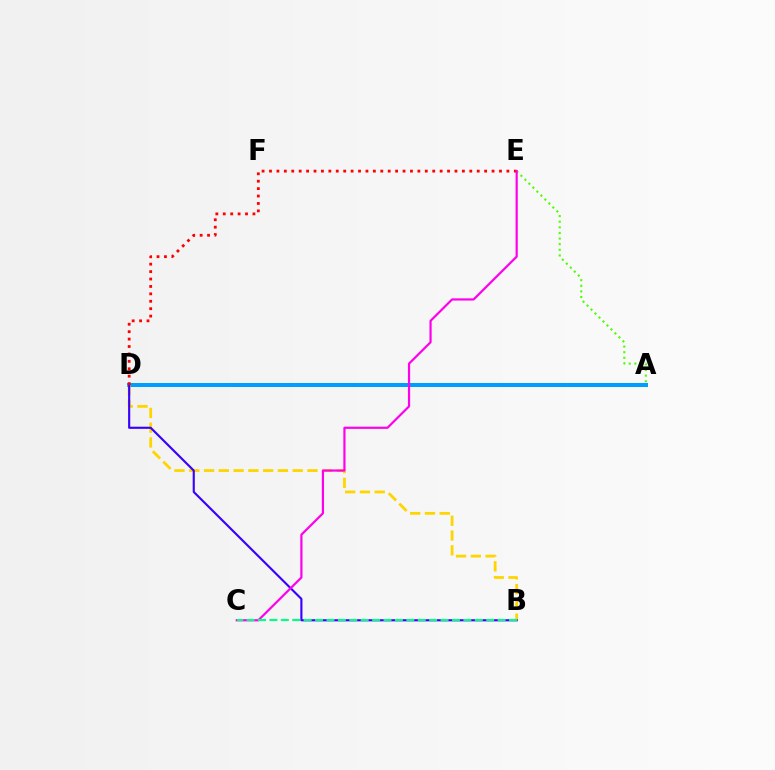{('A', 'D'): [{'color': '#009eff', 'line_style': 'solid', 'thickness': 2.87}], ('B', 'D'): [{'color': '#ffd500', 'line_style': 'dashed', 'thickness': 2.01}, {'color': '#3700ff', 'line_style': 'solid', 'thickness': 1.53}], ('A', 'E'): [{'color': '#4fff00', 'line_style': 'dotted', 'thickness': 1.53}], ('D', 'E'): [{'color': '#ff0000', 'line_style': 'dotted', 'thickness': 2.02}], ('C', 'E'): [{'color': '#ff00ed', 'line_style': 'solid', 'thickness': 1.58}], ('B', 'C'): [{'color': '#00ff86', 'line_style': 'dashed', 'thickness': 1.55}]}